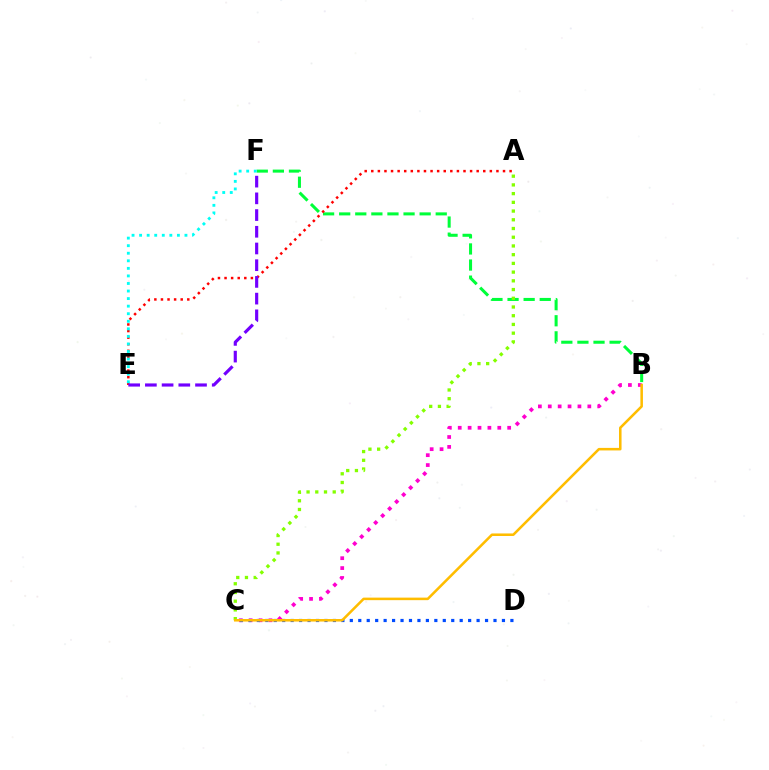{('B', 'F'): [{'color': '#00ff39', 'line_style': 'dashed', 'thickness': 2.19}], ('A', 'E'): [{'color': '#ff0000', 'line_style': 'dotted', 'thickness': 1.79}], ('B', 'C'): [{'color': '#ff00cf', 'line_style': 'dotted', 'thickness': 2.69}, {'color': '#ffbd00', 'line_style': 'solid', 'thickness': 1.83}], ('C', 'D'): [{'color': '#004bff', 'line_style': 'dotted', 'thickness': 2.3}], ('A', 'C'): [{'color': '#84ff00', 'line_style': 'dotted', 'thickness': 2.37}], ('E', 'F'): [{'color': '#7200ff', 'line_style': 'dashed', 'thickness': 2.27}, {'color': '#00fff6', 'line_style': 'dotted', 'thickness': 2.05}]}